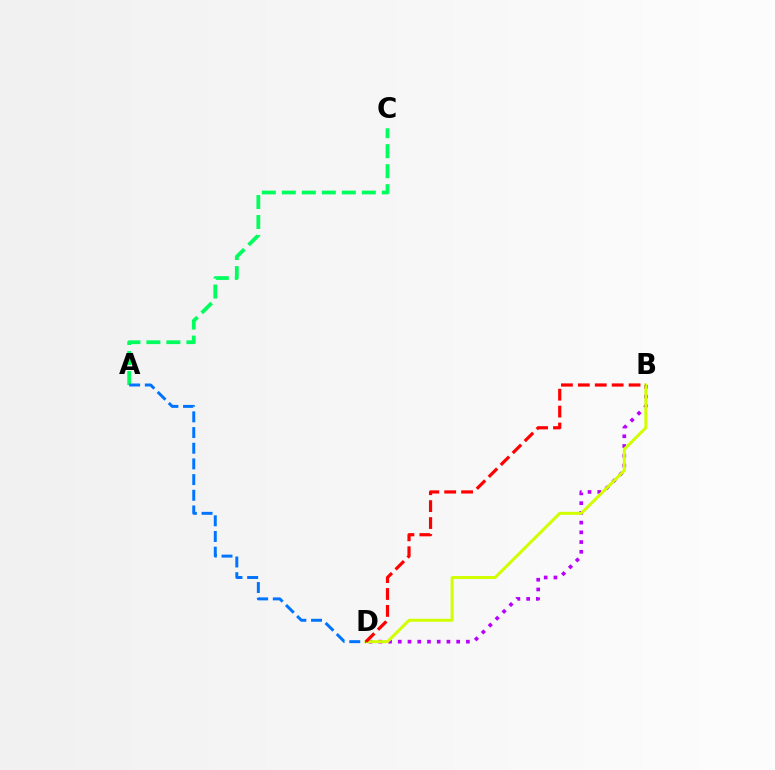{('B', 'D'): [{'color': '#b900ff', 'line_style': 'dotted', 'thickness': 2.64}, {'color': '#d1ff00', 'line_style': 'solid', 'thickness': 2.15}, {'color': '#ff0000', 'line_style': 'dashed', 'thickness': 2.3}], ('A', 'C'): [{'color': '#00ff5c', 'line_style': 'dashed', 'thickness': 2.72}], ('A', 'D'): [{'color': '#0074ff', 'line_style': 'dashed', 'thickness': 2.13}]}